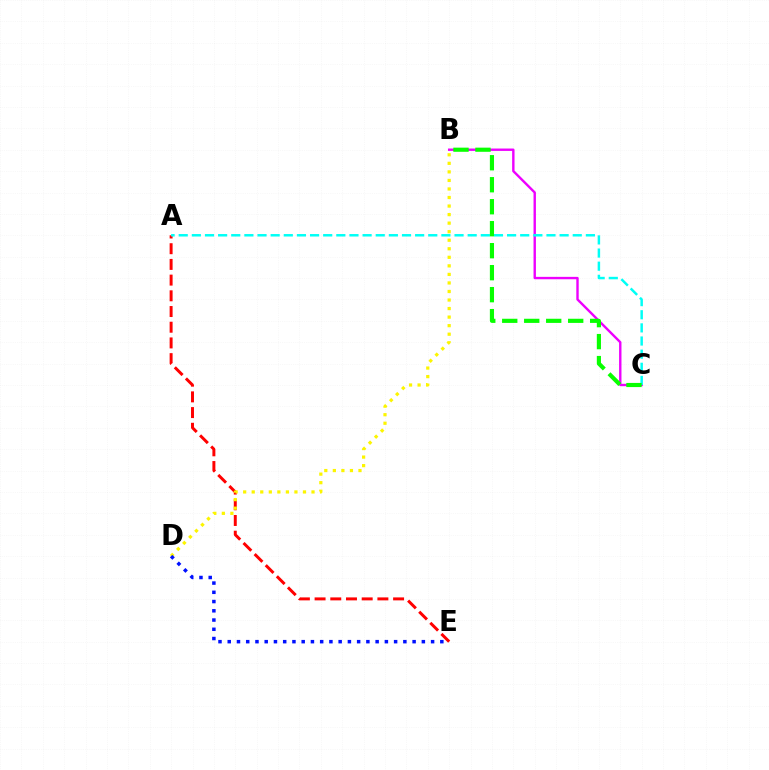{('A', 'E'): [{'color': '#ff0000', 'line_style': 'dashed', 'thickness': 2.13}], ('B', 'C'): [{'color': '#ee00ff', 'line_style': 'solid', 'thickness': 1.72}, {'color': '#08ff00', 'line_style': 'dashed', 'thickness': 2.99}], ('B', 'D'): [{'color': '#fcf500', 'line_style': 'dotted', 'thickness': 2.32}], ('D', 'E'): [{'color': '#0010ff', 'line_style': 'dotted', 'thickness': 2.51}], ('A', 'C'): [{'color': '#00fff6', 'line_style': 'dashed', 'thickness': 1.78}]}